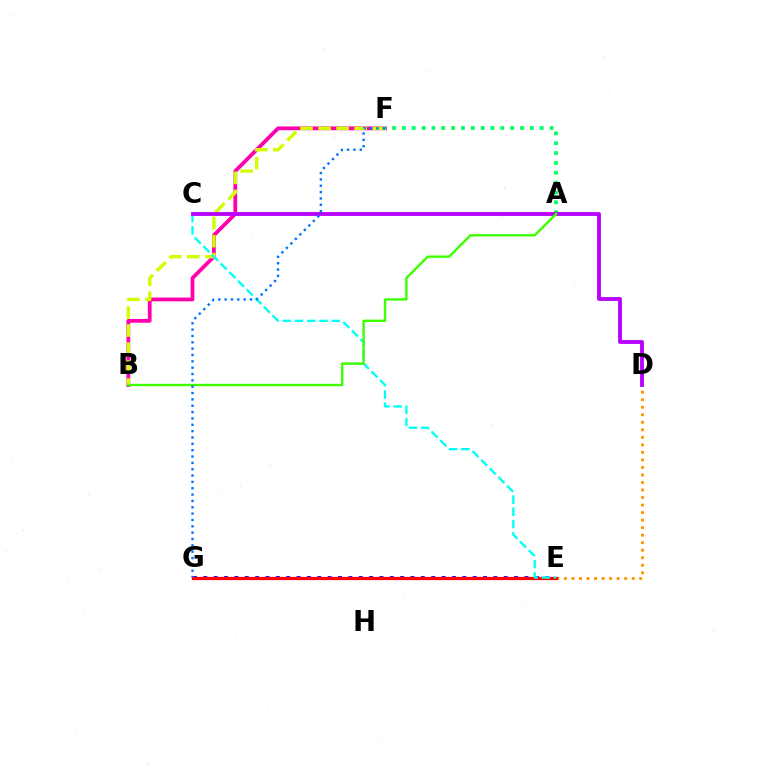{('E', 'G'): [{'color': '#2500ff', 'line_style': 'dotted', 'thickness': 2.81}, {'color': '#ff0000', 'line_style': 'solid', 'thickness': 2.33}], ('D', 'E'): [{'color': '#ff9400', 'line_style': 'dotted', 'thickness': 2.04}], ('B', 'F'): [{'color': '#ff00ac', 'line_style': 'solid', 'thickness': 2.71}, {'color': '#d1ff00', 'line_style': 'dashed', 'thickness': 2.45}], ('A', 'F'): [{'color': '#00ff5c', 'line_style': 'dotted', 'thickness': 2.67}], ('C', 'E'): [{'color': '#00fff6', 'line_style': 'dashed', 'thickness': 1.66}], ('C', 'D'): [{'color': '#b900ff', 'line_style': 'solid', 'thickness': 2.76}], ('A', 'B'): [{'color': '#3dff00', 'line_style': 'solid', 'thickness': 1.72}], ('F', 'G'): [{'color': '#0074ff', 'line_style': 'dotted', 'thickness': 1.72}]}